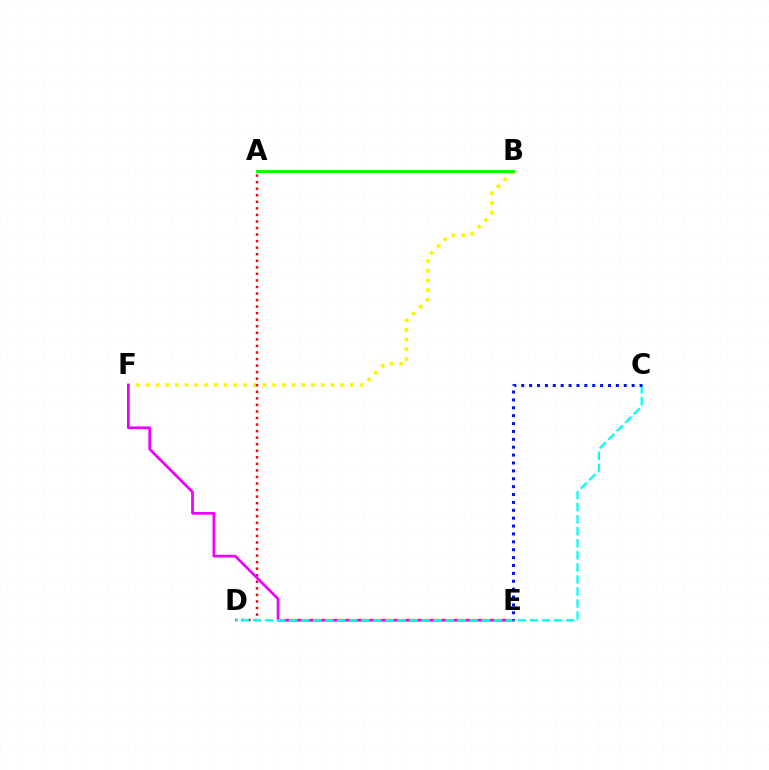{('B', 'F'): [{'color': '#fcf500', 'line_style': 'dotted', 'thickness': 2.64}], ('A', 'D'): [{'color': '#ff0000', 'line_style': 'dotted', 'thickness': 1.78}], ('E', 'F'): [{'color': '#ee00ff', 'line_style': 'solid', 'thickness': 1.95}], ('A', 'B'): [{'color': '#08ff00', 'line_style': 'solid', 'thickness': 2.14}], ('C', 'D'): [{'color': '#00fff6', 'line_style': 'dashed', 'thickness': 1.64}], ('C', 'E'): [{'color': '#0010ff', 'line_style': 'dotted', 'thickness': 2.14}]}